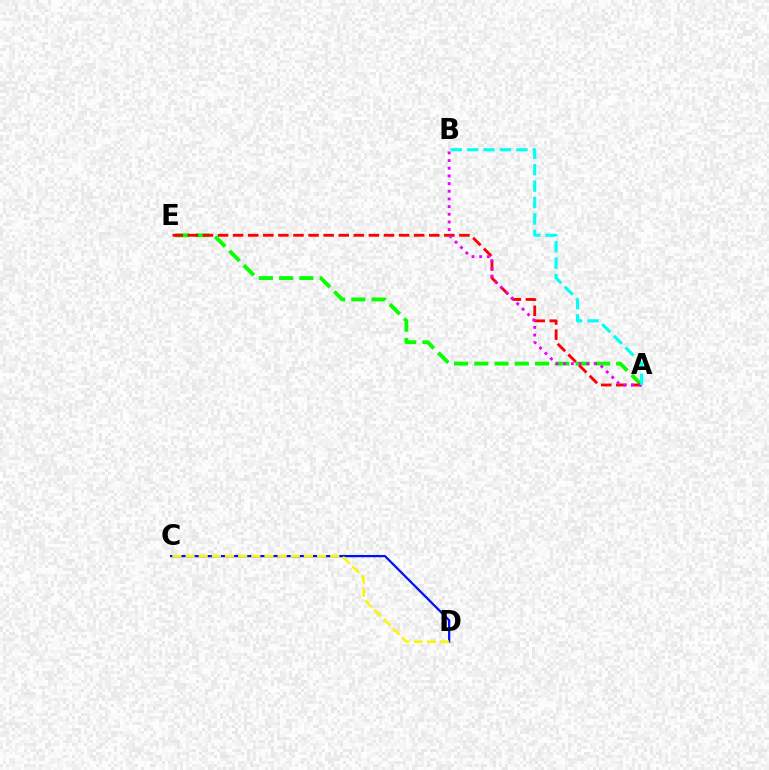{('C', 'D'): [{'color': '#0010ff', 'line_style': 'solid', 'thickness': 1.62}, {'color': '#fcf500', 'line_style': 'dashed', 'thickness': 1.79}], ('A', 'E'): [{'color': '#08ff00', 'line_style': 'dashed', 'thickness': 2.75}, {'color': '#ff0000', 'line_style': 'dashed', 'thickness': 2.05}], ('A', 'B'): [{'color': '#ee00ff', 'line_style': 'dotted', 'thickness': 2.08}, {'color': '#00fff6', 'line_style': 'dashed', 'thickness': 2.23}]}